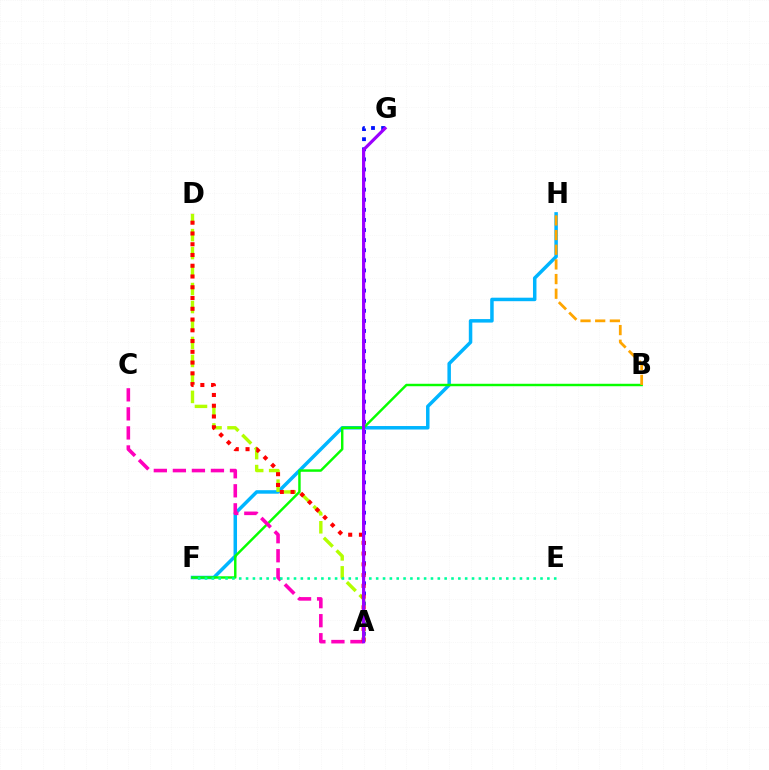{('F', 'H'): [{'color': '#00b5ff', 'line_style': 'solid', 'thickness': 2.52}], ('B', 'F'): [{'color': '#08ff00', 'line_style': 'solid', 'thickness': 1.76}], ('A', 'G'): [{'color': '#0010ff', 'line_style': 'dotted', 'thickness': 2.74}, {'color': '#9b00ff', 'line_style': 'solid', 'thickness': 2.29}], ('A', 'D'): [{'color': '#b3ff00', 'line_style': 'dashed', 'thickness': 2.44}, {'color': '#ff0000', 'line_style': 'dotted', 'thickness': 2.92}], ('B', 'H'): [{'color': '#ffa500', 'line_style': 'dashed', 'thickness': 1.99}], ('A', 'C'): [{'color': '#ff00bd', 'line_style': 'dashed', 'thickness': 2.59}], ('E', 'F'): [{'color': '#00ff9d', 'line_style': 'dotted', 'thickness': 1.86}]}